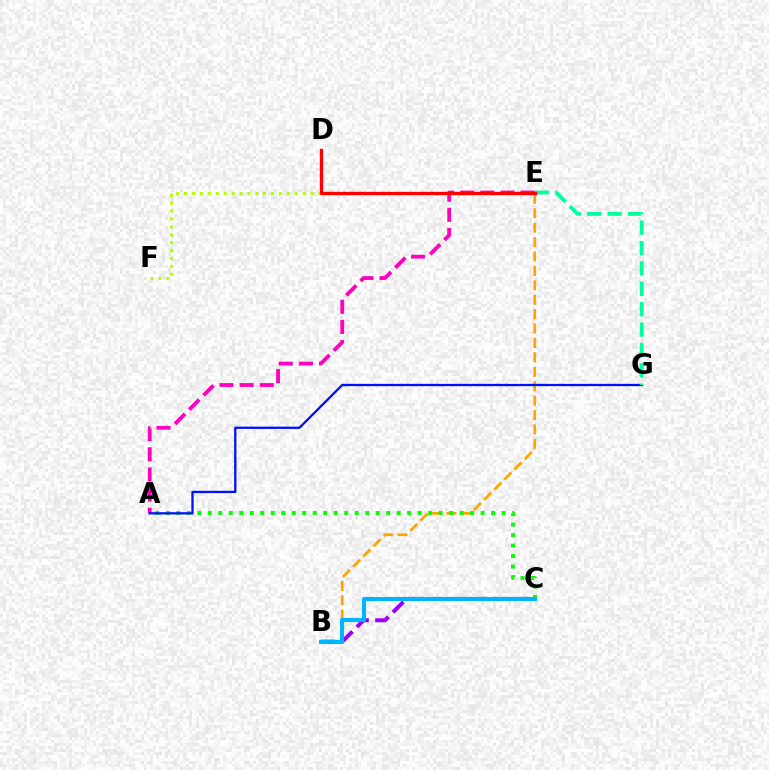{('B', 'E'): [{'color': '#ffa500', 'line_style': 'dashed', 'thickness': 1.96}], ('A', 'E'): [{'color': '#ff00bd', 'line_style': 'dashed', 'thickness': 2.74}], ('B', 'C'): [{'color': '#9b00ff', 'line_style': 'dashed', 'thickness': 2.86}, {'color': '#00b5ff', 'line_style': 'solid', 'thickness': 2.92}], ('A', 'C'): [{'color': '#08ff00', 'line_style': 'dotted', 'thickness': 2.85}], ('E', 'F'): [{'color': '#b3ff00', 'line_style': 'dotted', 'thickness': 2.15}], ('A', 'G'): [{'color': '#0010ff', 'line_style': 'solid', 'thickness': 1.65}], ('E', 'G'): [{'color': '#00ff9d', 'line_style': 'dashed', 'thickness': 2.77}], ('D', 'E'): [{'color': '#ff0000', 'line_style': 'solid', 'thickness': 2.41}]}